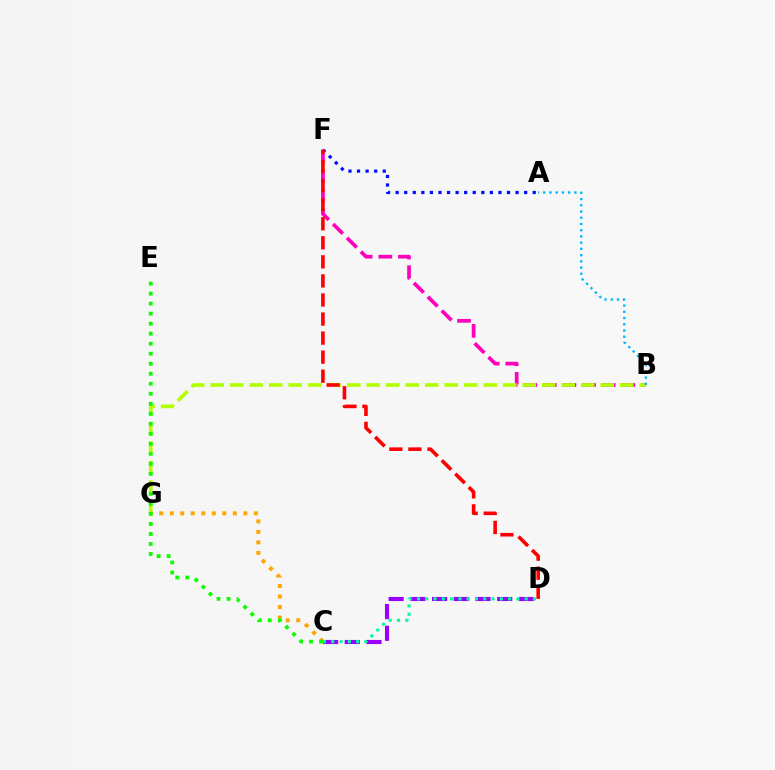{('C', 'D'): [{'color': '#9b00ff', 'line_style': 'dashed', 'thickness': 2.95}, {'color': '#00ff9d', 'line_style': 'dotted', 'thickness': 2.25}], ('B', 'F'): [{'color': '#ff00bd', 'line_style': 'dashed', 'thickness': 2.67}], ('B', 'G'): [{'color': '#b3ff00', 'line_style': 'dashed', 'thickness': 2.65}], ('A', 'B'): [{'color': '#00b5ff', 'line_style': 'dotted', 'thickness': 1.69}], ('C', 'G'): [{'color': '#ffa500', 'line_style': 'dotted', 'thickness': 2.86}], ('C', 'E'): [{'color': '#08ff00', 'line_style': 'dotted', 'thickness': 2.72}], ('A', 'F'): [{'color': '#0010ff', 'line_style': 'dotted', 'thickness': 2.33}], ('D', 'F'): [{'color': '#ff0000', 'line_style': 'dashed', 'thickness': 2.59}]}